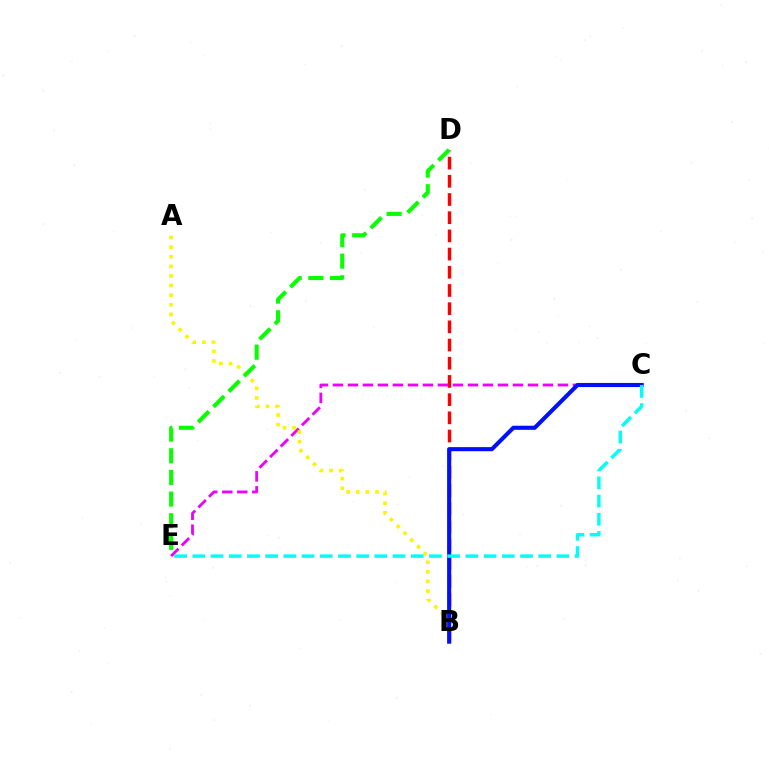{('B', 'D'): [{'color': '#ff0000', 'line_style': 'dashed', 'thickness': 2.47}], ('C', 'E'): [{'color': '#ee00ff', 'line_style': 'dashed', 'thickness': 2.04}, {'color': '#00fff6', 'line_style': 'dashed', 'thickness': 2.47}], ('A', 'B'): [{'color': '#fcf500', 'line_style': 'dotted', 'thickness': 2.61}], ('D', 'E'): [{'color': '#08ff00', 'line_style': 'dashed', 'thickness': 2.94}], ('B', 'C'): [{'color': '#0010ff', 'line_style': 'solid', 'thickness': 2.95}]}